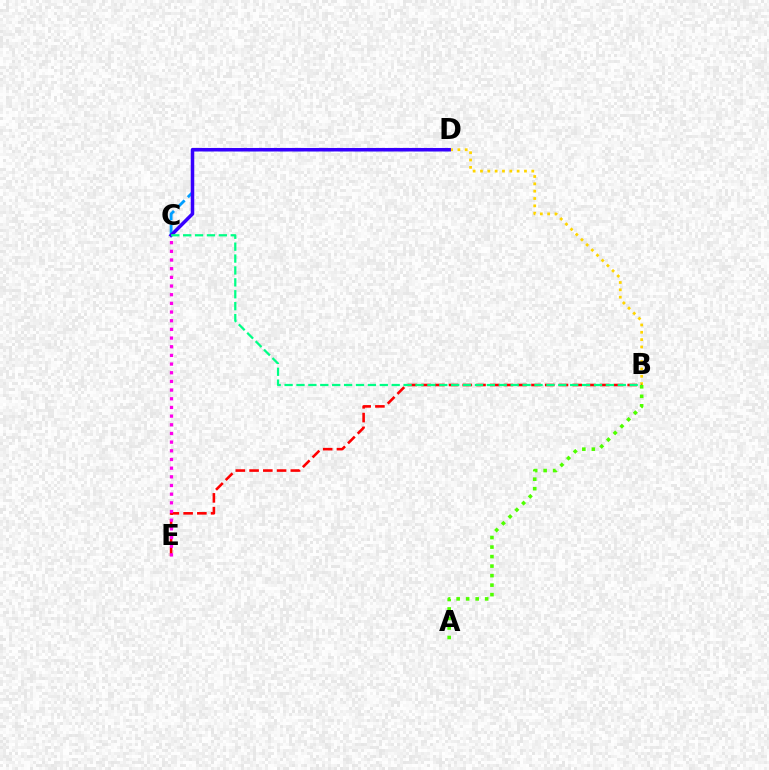{('B', 'D'): [{'color': '#ffd500', 'line_style': 'dotted', 'thickness': 1.99}], ('B', 'E'): [{'color': '#ff0000', 'line_style': 'dashed', 'thickness': 1.87}], ('C', 'D'): [{'color': '#009eff', 'line_style': 'dashed', 'thickness': 2.04}, {'color': '#3700ff', 'line_style': 'solid', 'thickness': 2.53}], ('C', 'E'): [{'color': '#ff00ed', 'line_style': 'dotted', 'thickness': 2.36}], ('A', 'B'): [{'color': '#4fff00', 'line_style': 'dotted', 'thickness': 2.58}], ('B', 'C'): [{'color': '#00ff86', 'line_style': 'dashed', 'thickness': 1.62}]}